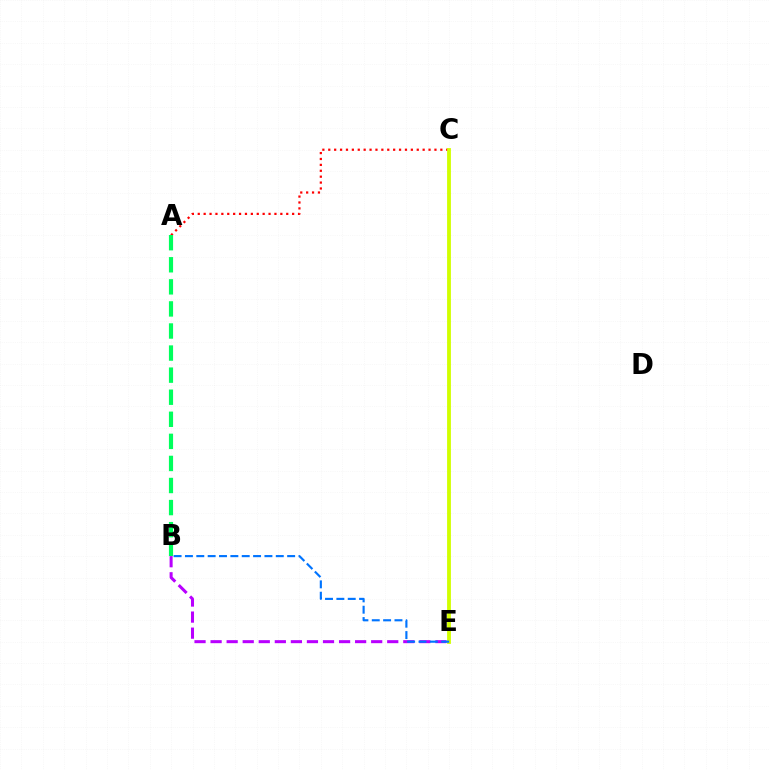{('B', 'E'): [{'color': '#b900ff', 'line_style': 'dashed', 'thickness': 2.18}, {'color': '#0074ff', 'line_style': 'dashed', 'thickness': 1.54}], ('A', 'C'): [{'color': '#ff0000', 'line_style': 'dotted', 'thickness': 1.6}], ('C', 'E'): [{'color': '#d1ff00', 'line_style': 'solid', 'thickness': 2.75}], ('A', 'B'): [{'color': '#00ff5c', 'line_style': 'dashed', 'thickness': 3.0}]}